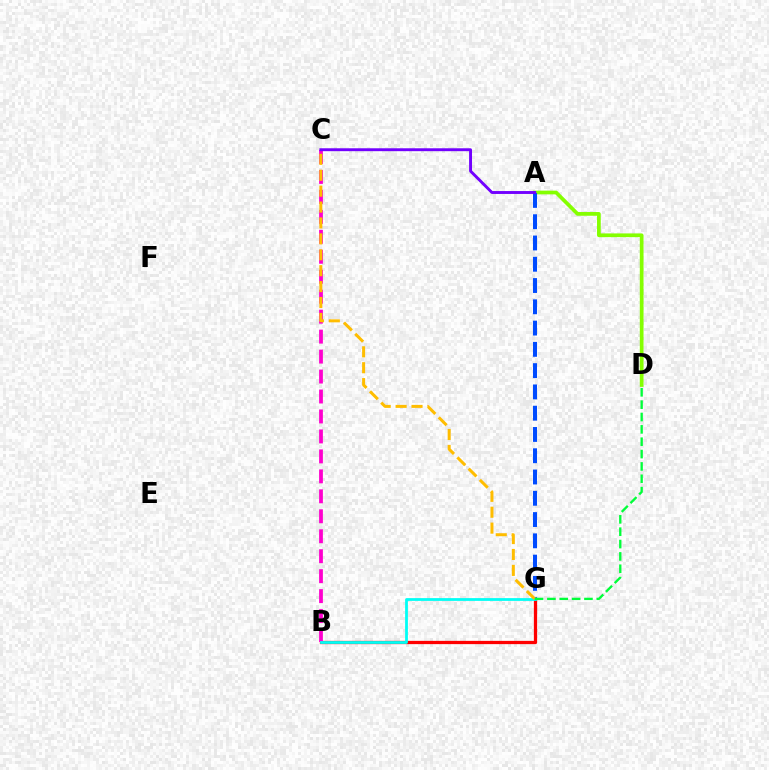{('A', 'D'): [{'color': '#84ff00', 'line_style': 'solid', 'thickness': 2.69}], ('B', 'G'): [{'color': '#ff0000', 'line_style': 'solid', 'thickness': 2.35}, {'color': '#00fff6', 'line_style': 'solid', 'thickness': 2.0}], ('A', 'G'): [{'color': '#004bff', 'line_style': 'dashed', 'thickness': 2.89}], ('B', 'C'): [{'color': '#ff00cf', 'line_style': 'dashed', 'thickness': 2.71}], ('C', 'G'): [{'color': '#ffbd00', 'line_style': 'dashed', 'thickness': 2.16}], ('D', 'G'): [{'color': '#00ff39', 'line_style': 'dashed', 'thickness': 1.68}], ('A', 'C'): [{'color': '#7200ff', 'line_style': 'solid', 'thickness': 2.09}]}